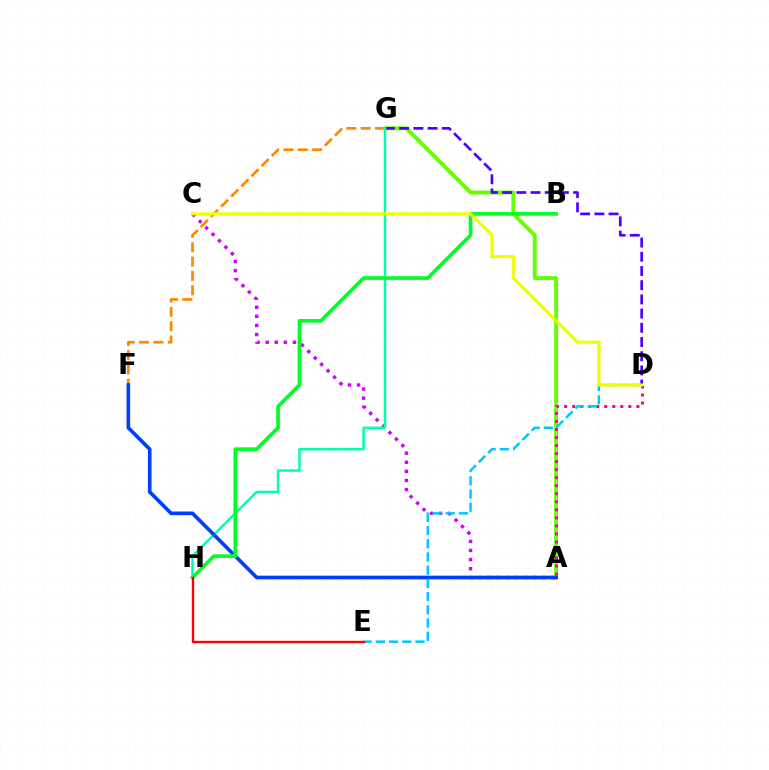{('F', 'G'): [{'color': '#ff8800', 'line_style': 'dashed', 'thickness': 1.95}], ('A', 'G'): [{'color': '#66ff00', 'line_style': 'solid', 'thickness': 2.81}], ('A', 'D'): [{'color': '#ff00a0', 'line_style': 'dotted', 'thickness': 2.18}], ('D', 'G'): [{'color': '#4f00ff', 'line_style': 'dashed', 'thickness': 1.93}], ('A', 'C'): [{'color': '#d600ff', 'line_style': 'dotted', 'thickness': 2.47}], ('G', 'H'): [{'color': '#00ffaf', 'line_style': 'solid', 'thickness': 1.8}], ('A', 'F'): [{'color': '#003fff', 'line_style': 'solid', 'thickness': 2.63}], ('D', 'E'): [{'color': '#00c7ff', 'line_style': 'dashed', 'thickness': 1.8}], ('B', 'H'): [{'color': '#00ff27', 'line_style': 'solid', 'thickness': 2.64}], ('C', 'D'): [{'color': '#eeff00', 'line_style': 'solid', 'thickness': 2.25}], ('E', 'H'): [{'color': '#ff0000', 'line_style': 'solid', 'thickness': 1.72}]}